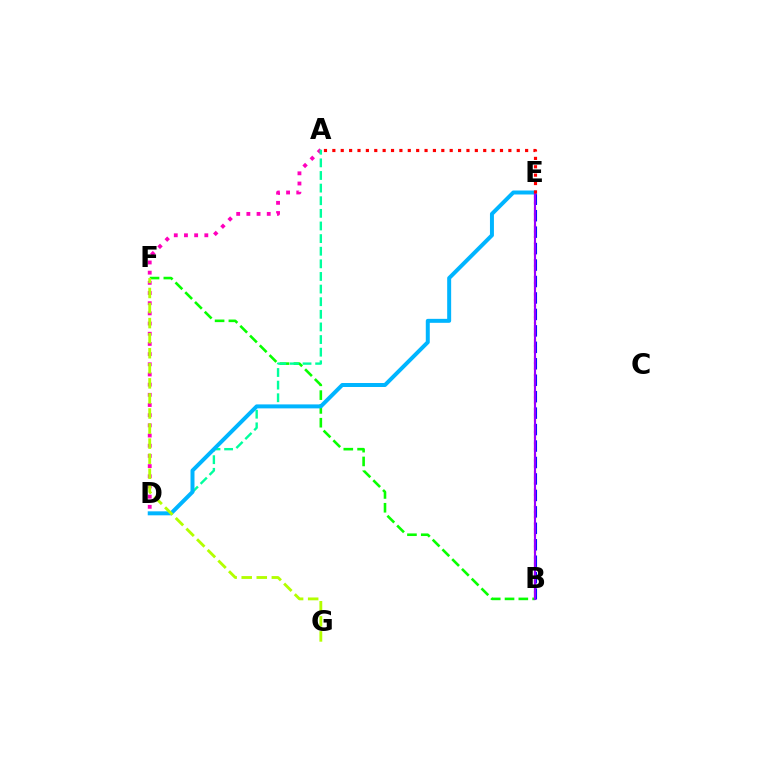{('B', 'E'): [{'color': '#ffa500', 'line_style': 'dotted', 'thickness': 1.56}, {'color': '#0010ff', 'line_style': 'dashed', 'thickness': 2.24}, {'color': '#9b00ff', 'line_style': 'solid', 'thickness': 1.54}], ('A', 'D'): [{'color': '#ff00bd', 'line_style': 'dotted', 'thickness': 2.77}, {'color': '#00ff9d', 'line_style': 'dashed', 'thickness': 1.71}], ('B', 'F'): [{'color': '#08ff00', 'line_style': 'dashed', 'thickness': 1.87}], ('D', 'E'): [{'color': '#00b5ff', 'line_style': 'solid', 'thickness': 2.86}], ('F', 'G'): [{'color': '#b3ff00', 'line_style': 'dashed', 'thickness': 2.05}], ('A', 'E'): [{'color': '#ff0000', 'line_style': 'dotted', 'thickness': 2.28}]}